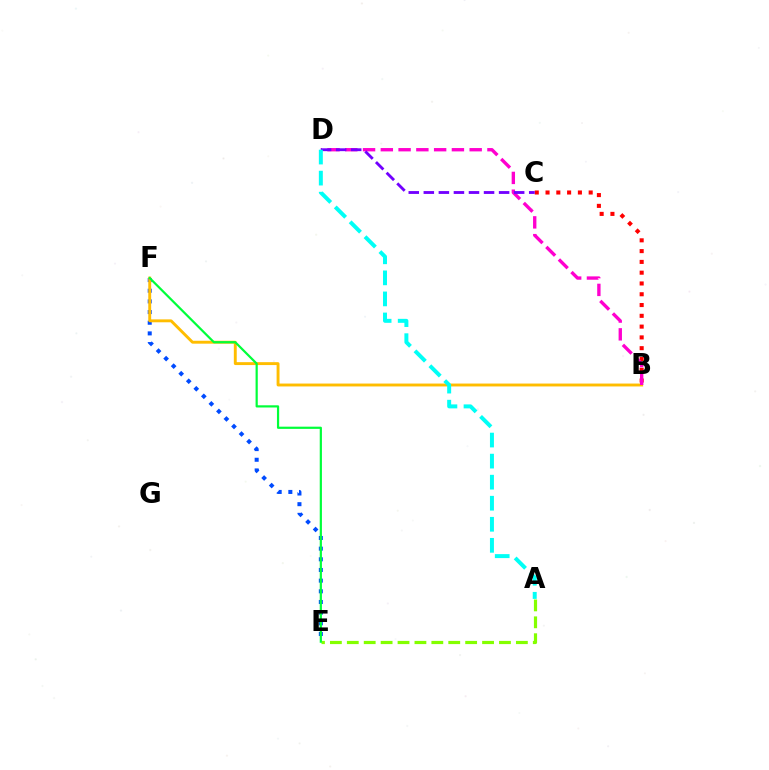{('E', 'F'): [{'color': '#004bff', 'line_style': 'dotted', 'thickness': 2.9}, {'color': '#00ff39', 'line_style': 'solid', 'thickness': 1.59}], ('A', 'E'): [{'color': '#84ff00', 'line_style': 'dashed', 'thickness': 2.3}], ('B', 'F'): [{'color': '#ffbd00', 'line_style': 'solid', 'thickness': 2.09}], ('B', 'C'): [{'color': '#ff0000', 'line_style': 'dotted', 'thickness': 2.93}], ('B', 'D'): [{'color': '#ff00cf', 'line_style': 'dashed', 'thickness': 2.41}], ('C', 'D'): [{'color': '#7200ff', 'line_style': 'dashed', 'thickness': 2.05}], ('A', 'D'): [{'color': '#00fff6', 'line_style': 'dashed', 'thickness': 2.86}]}